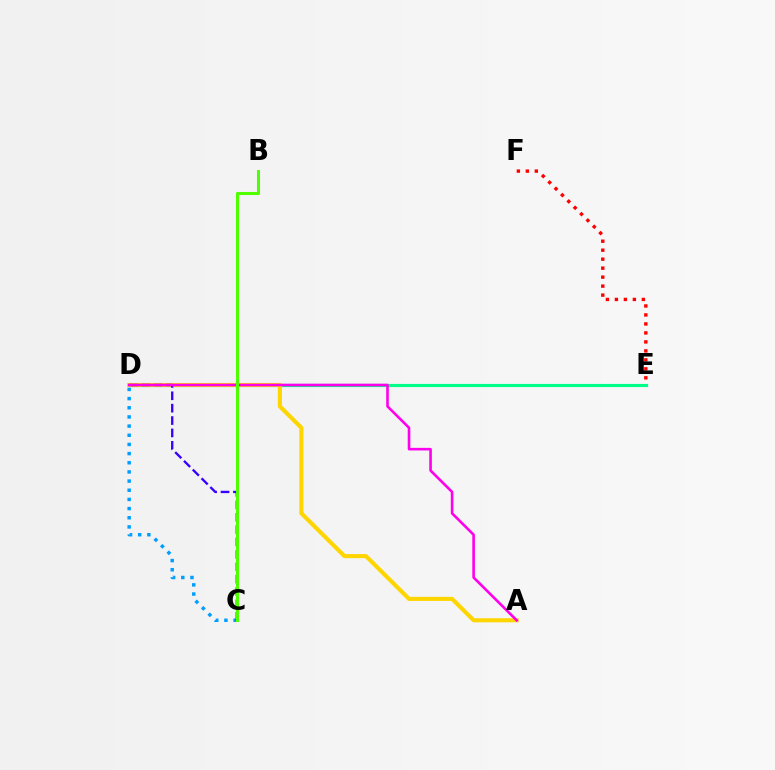{('C', 'D'): [{'color': '#009eff', 'line_style': 'dotted', 'thickness': 2.49}, {'color': '#3700ff', 'line_style': 'dashed', 'thickness': 1.68}], ('D', 'E'): [{'color': '#00ff86', 'line_style': 'solid', 'thickness': 2.28}], ('A', 'D'): [{'color': '#ffd500', 'line_style': 'solid', 'thickness': 2.94}, {'color': '#ff00ed', 'line_style': 'solid', 'thickness': 1.88}], ('E', 'F'): [{'color': '#ff0000', 'line_style': 'dotted', 'thickness': 2.44}], ('B', 'C'): [{'color': '#4fff00', 'line_style': 'solid', 'thickness': 2.19}]}